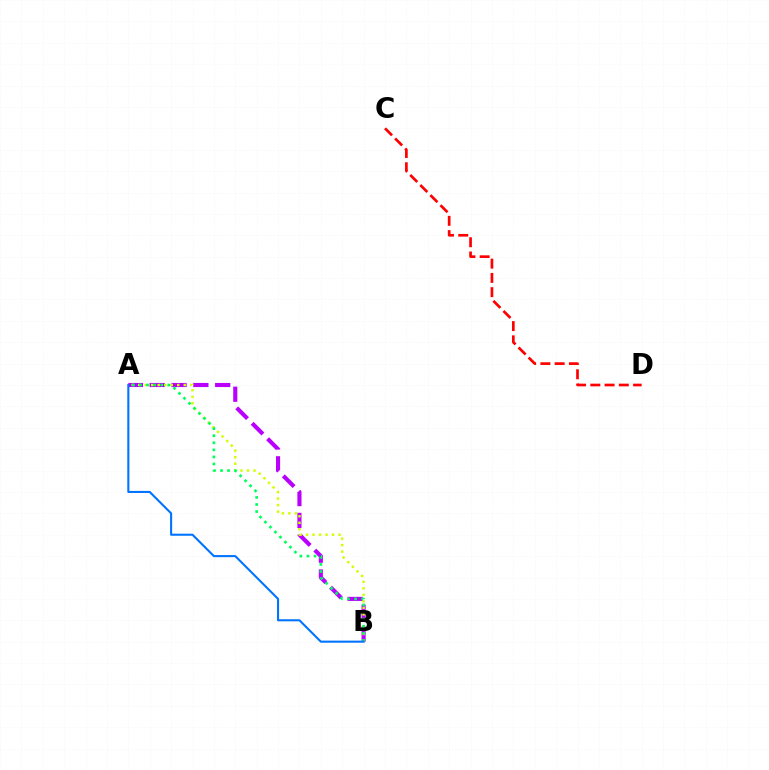{('A', 'B'): [{'color': '#b900ff', 'line_style': 'dashed', 'thickness': 2.96}, {'color': '#d1ff00', 'line_style': 'dotted', 'thickness': 1.77}, {'color': '#00ff5c', 'line_style': 'dotted', 'thickness': 1.92}, {'color': '#0074ff', 'line_style': 'solid', 'thickness': 1.5}], ('C', 'D'): [{'color': '#ff0000', 'line_style': 'dashed', 'thickness': 1.94}]}